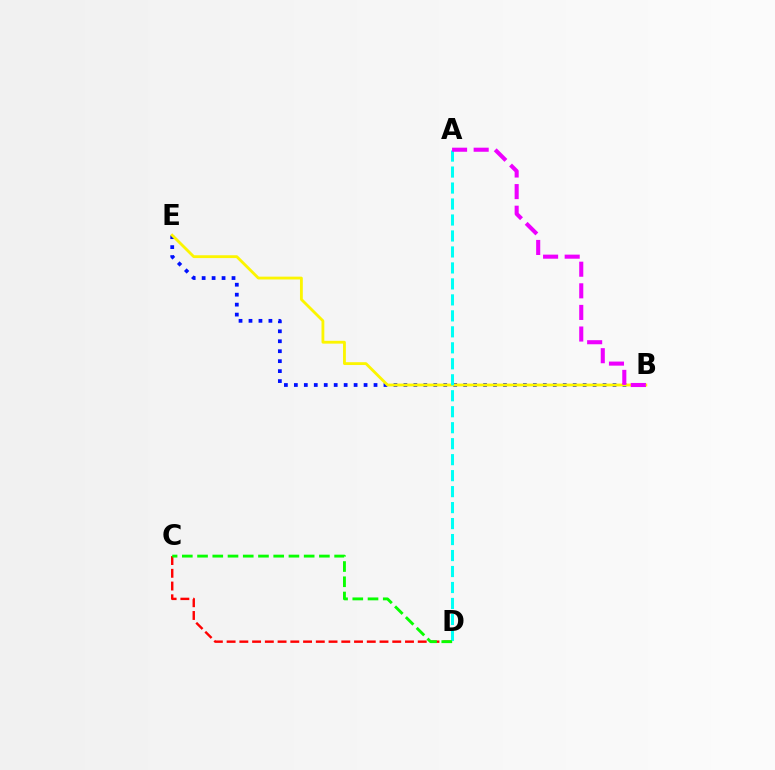{('C', 'D'): [{'color': '#ff0000', 'line_style': 'dashed', 'thickness': 1.73}, {'color': '#08ff00', 'line_style': 'dashed', 'thickness': 2.07}], ('B', 'E'): [{'color': '#0010ff', 'line_style': 'dotted', 'thickness': 2.71}, {'color': '#fcf500', 'line_style': 'solid', 'thickness': 2.03}], ('A', 'D'): [{'color': '#00fff6', 'line_style': 'dashed', 'thickness': 2.17}], ('A', 'B'): [{'color': '#ee00ff', 'line_style': 'dashed', 'thickness': 2.93}]}